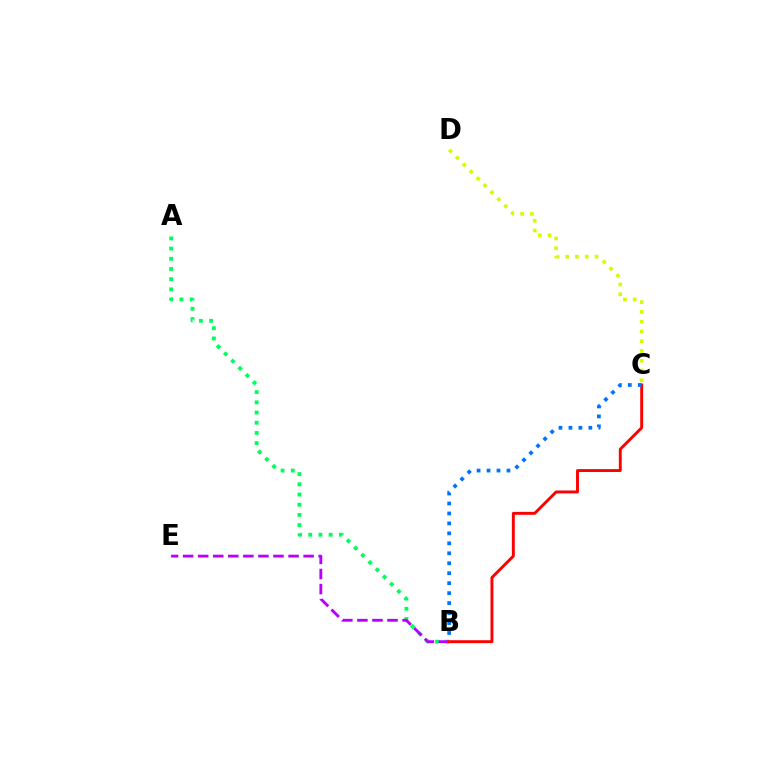{('C', 'D'): [{'color': '#d1ff00', 'line_style': 'dotted', 'thickness': 2.65}], ('A', 'B'): [{'color': '#00ff5c', 'line_style': 'dotted', 'thickness': 2.77}], ('B', 'E'): [{'color': '#b900ff', 'line_style': 'dashed', 'thickness': 2.05}], ('B', 'C'): [{'color': '#ff0000', 'line_style': 'solid', 'thickness': 2.1}, {'color': '#0074ff', 'line_style': 'dotted', 'thickness': 2.71}]}